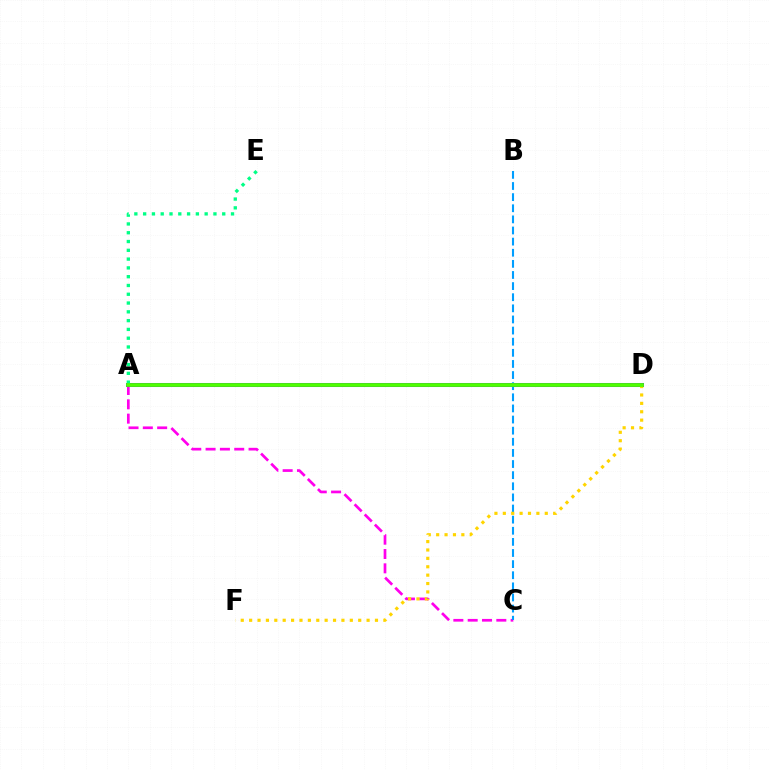{('A', 'D'): [{'color': '#ff0000', 'line_style': 'dotted', 'thickness': 1.6}, {'color': '#3700ff', 'line_style': 'solid', 'thickness': 2.9}, {'color': '#4fff00', 'line_style': 'solid', 'thickness': 2.7}], ('A', 'C'): [{'color': '#ff00ed', 'line_style': 'dashed', 'thickness': 1.95}], ('B', 'C'): [{'color': '#009eff', 'line_style': 'dashed', 'thickness': 1.51}], ('A', 'E'): [{'color': '#00ff86', 'line_style': 'dotted', 'thickness': 2.39}], ('D', 'F'): [{'color': '#ffd500', 'line_style': 'dotted', 'thickness': 2.28}]}